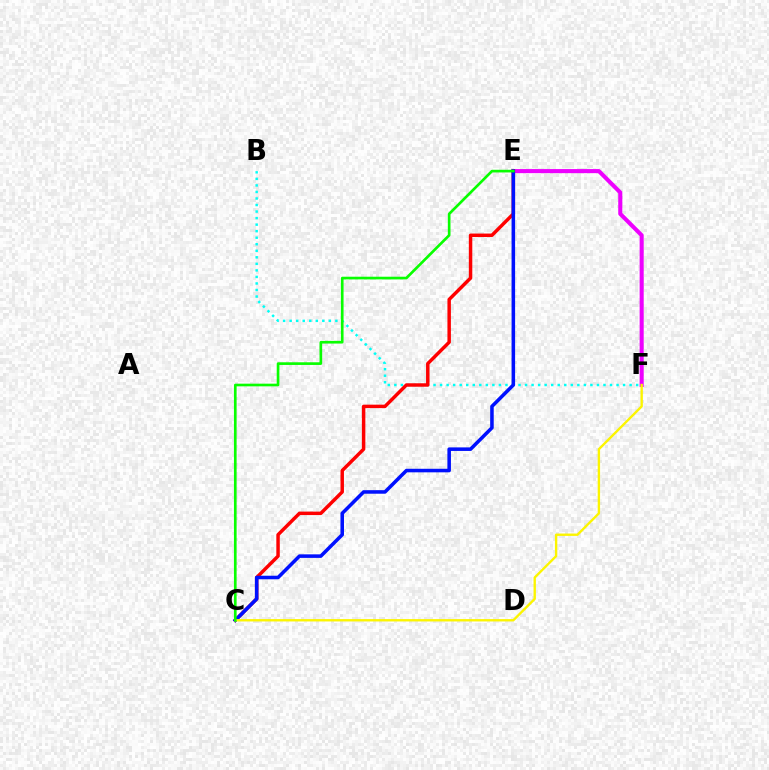{('E', 'F'): [{'color': '#ee00ff', 'line_style': 'solid', 'thickness': 2.93}], ('B', 'F'): [{'color': '#00fff6', 'line_style': 'dotted', 'thickness': 1.78}], ('C', 'E'): [{'color': '#ff0000', 'line_style': 'solid', 'thickness': 2.49}, {'color': '#0010ff', 'line_style': 'solid', 'thickness': 2.55}, {'color': '#08ff00', 'line_style': 'solid', 'thickness': 1.92}], ('C', 'F'): [{'color': '#fcf500', 'line_style': 'solid', 'thickness': 1.71}]}